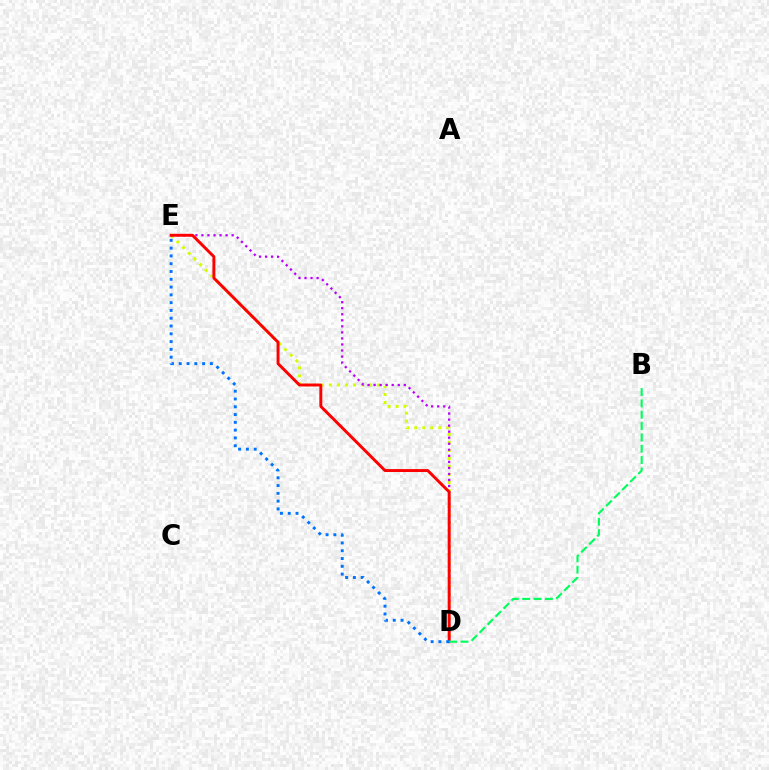{('D', 'E'): [{'color': '#d1ff00', 'line_style': 'dotted', 'thickness': 2.18}, {'color': '#b900ff', 'line_style': 'dotted', 'thickness': 1.64}, {'color': '#ff0000', 'line_style': 'solid', 'thickness': 2.11}, {'color': '#0074ff', 'line_style': 'dotted', 'thickness': 2.12}], ('B', 'D'): [{'color': '#00ff5c', 'line_style': 'dashed', 'thickness': 1.54}]}